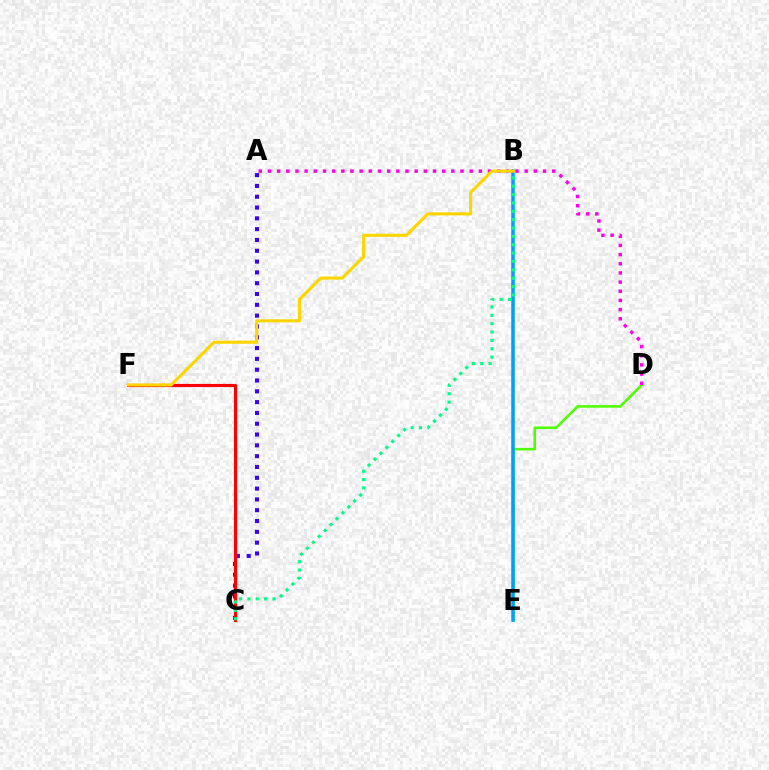{('A', 'C'): [{'color': '#3700ff', 'line_style': 'dotted', 'thickness': 2.94}], ('D', 'E'): [{'color': '#4fff00', 'line_style': 'solid', 'thickness': 1.85}], ('A', 'D'): [{'color': '#ff00ed', 'line_style': 'dotted', 'thickness': 2.49}], ('C', 'F'): [{'color': '#ff0000', 'line_style': 'solid', 'thickness': 2.26}], ('B', 'E'): [{'color': '#009eff', 'line_style': 'solid', 'thickness': 2.53}], ('B', 'C'): [{'color': '#00ff86', 'line_style': 'dotted', 'thickness': 2.27}], ('B', 'F'): [{'color': '#ffd500', 'line_style': 'solid', 'thickness': 2.22}]}